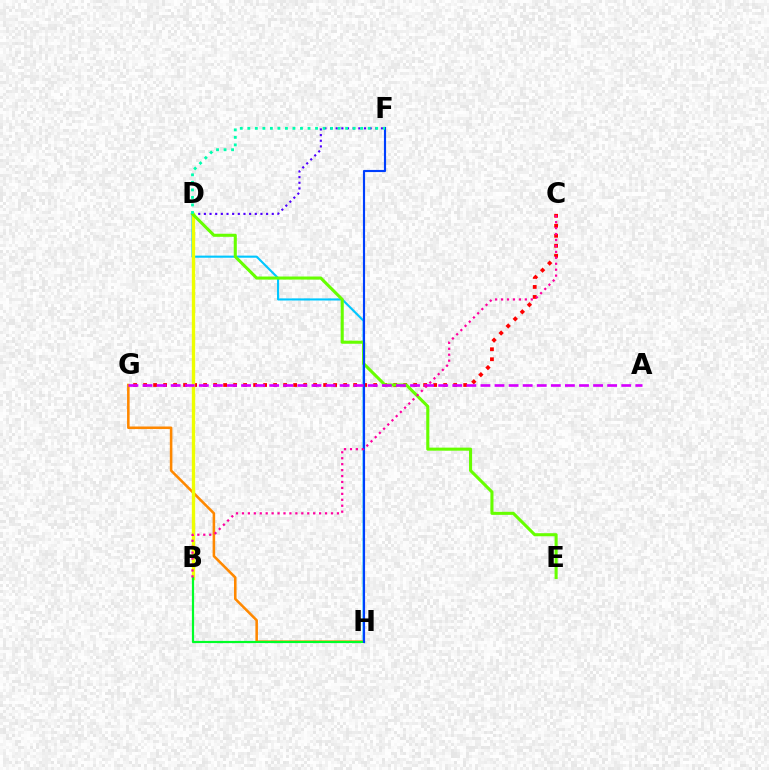{('D', 'F'): [{'color': '#4f00ff', 'line_style': 'dotted', 'thickness': 1.54}, {'color': '#00ffaf', 'line_style': 'dotted', 'thickness': 2.04}], ('D', 'H'): [{'color': '#00c7ff', 'line_style': 'solid', 'thickness': 1.53}], ('G', 'H'): [{'color': '#ff8800', 'line_style': 'solid', 'thickness': 1.85}], ('C', 'G'): [{'color': '#ff0000', 'line_style': 'dotted', 'thickness': 2.72}], ('B', 'D'): [{'color': '#eeff00', 'line_style': 'solid', 'thickness': 2.41}], ('D', 'E'): [{'color': '#66ff00', 'line_style': 'solid', 'thickness': 2.21}], ('B', 'H'): [{'color': '#00ff27', 'line_style': 'solid', 'thickness': 1.59}], ('F', 'H'): [{'color': '#003fff', 'line_style': 'solid', 'thickness': 1.54}], ('A', 'G'): [{'color': '#d600ff', 'line_style': 'dashed', 'thickness': 1.91}], ('B', 'C'): [{'color': '#ff00a0', 'line_style': 'dotted', 'thickness': 1.61}]}